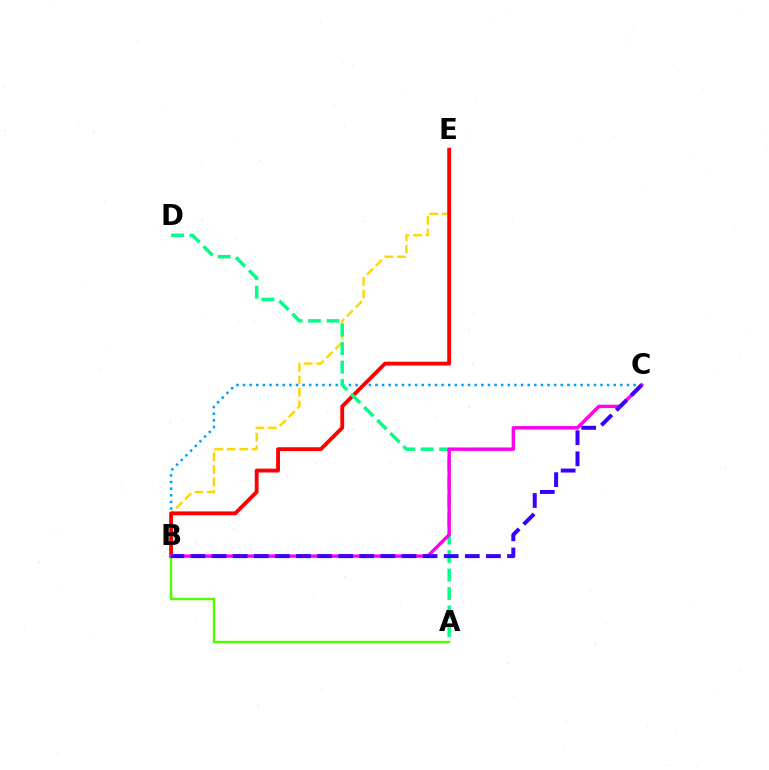{('B', 'E'): [{'color': '#ffd500', 'line_style': 'dashed', 'thickness': 1.7}, {'color': '#ff0000', 'line_style': 'solid', 'thickness': 2.76}], ('B', 'C'): [{'color': '#009eff', 'line_style': 'dotted', 'thickness': 1.8}, {'color': '#ff00ed', 'line_style': 'solid', 'thickness': 2.46}, {'color': '#3700ff', 'line_style': 'dashed', 'thickness': 2.87}], ('A', 'B'): [{'color': '#4fff00', 'line_style': 'solid', 'thickness': 1.75}], ('A', 'D'): [{'color': '#00ff86', 'line_style': 'dashed', 'thickness': 2.51}]}